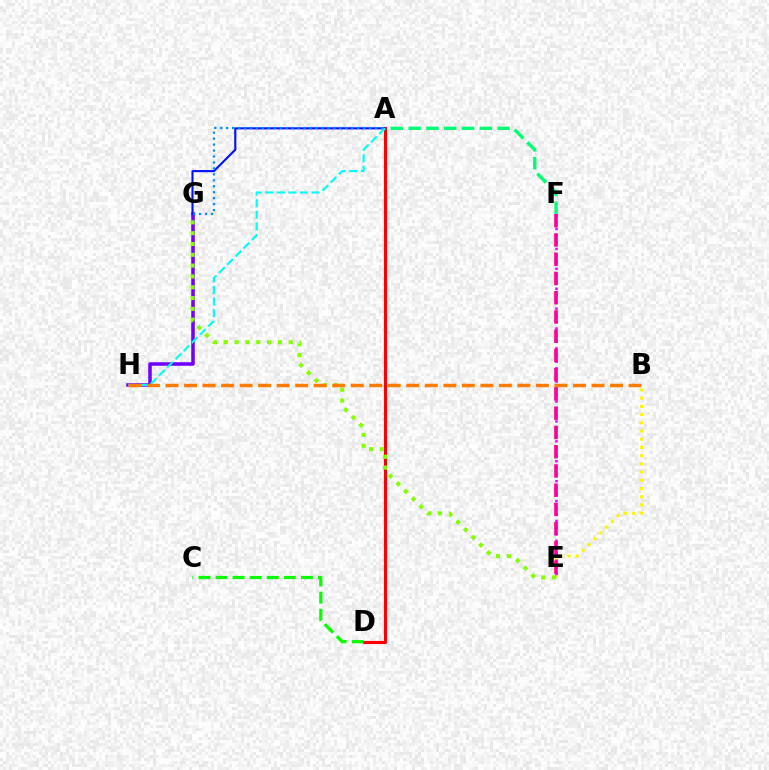{('B', 'E'): [{'color': '#fcf500', 'line_style': 'dotted', 'thickness': 2.23}], ('G', 'H'): [{'color': '#7200ff', 'line_style': 'solid', 'thickness': 2.55}], ('A', 'D'): [{'color': '#ff0000', 'line_style': 'solid', 'thickness': 2.25}], ('A', 'G'): [{'color': '#0010ff', 'line_style': 'solid', 'thickness': 1.52}, {'color': '#008cff', 'line_style': 'dotted', 'thickness': 1.62}], ('A', 'H'): [{'color': '#00fff6', 'line_style': 'dashed', 'thickness': 1.58}], ('E', 'G'): [{'color': '#84ff00', 'line_style': 'dotted', 'thickness': 2.94}], ('C', 'D'): [{'color': '#08ff00', 'line_style': 'dashed', 'thickness': 2.32}], ('E', 'F'): [{'color': '#ee00ff', 'line_style': 'dotted', 'thickness': 1.8}, {'color': '#ff0094', 'line_style': 'dashed', 'thickness': 2.61}], ('B', 'H'): [{'color': '#ff7c00', 'line_style': 'dashed', 'thickness': 2.52}], ('A', 'F'): [{'color': '#00ff74', 'line_style': 'dashed', 'thickness': 2.42}]}